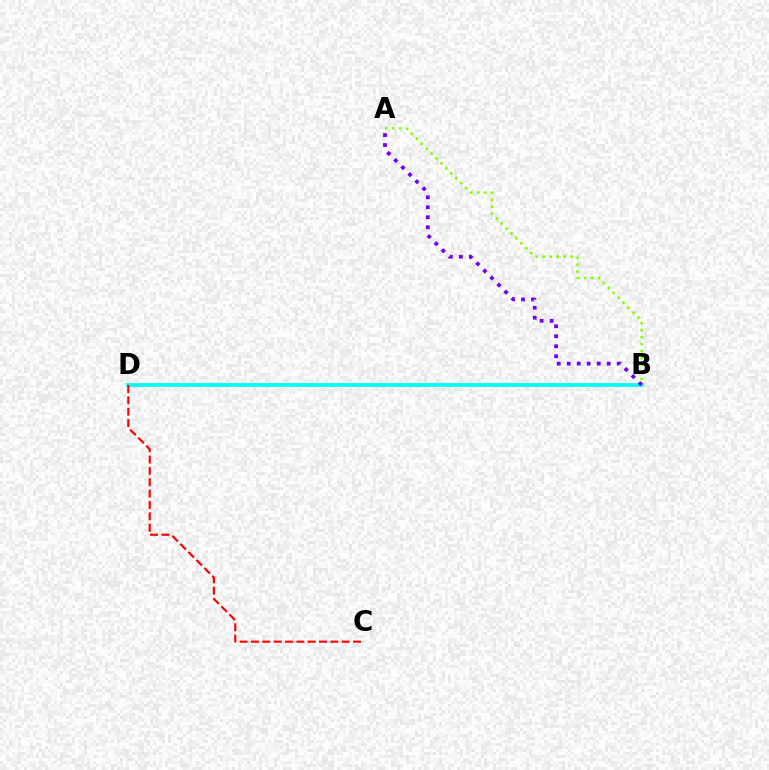{('B', 'D'): [{'color': '#00fff6', 'line_style': 'solid', 'thickness': 2.67}], ('A', 'B'): [{'color': '#84ff00', 'line_style': 'dotted', 'thickness': 1.89}, {'color': '#7200ff', 'line_style': 'dotted', 'thickness': 2.71}], ('C', 'D'): [{'color': '#ff0000', 'line_style': 'dashed', 'thickness': 1.54}]}